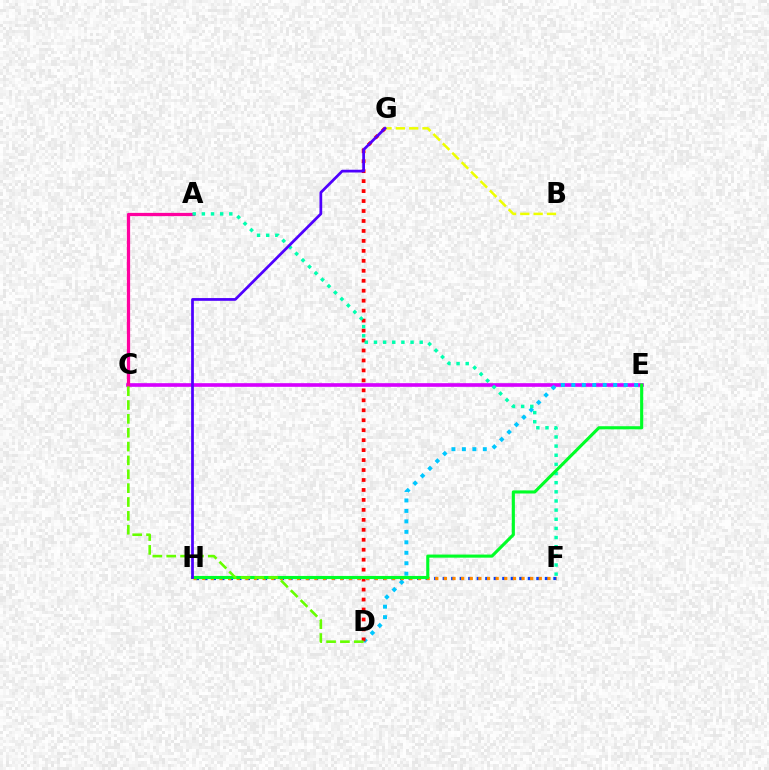{('C', 'E'): [{'color': '#d600ff', 'line_style': 'solid', 'thickness': 2.63}], ('D', 'E'): [{'color': '#00c7ff', 'line_style': 'dotted', 'thickness': 2.84}], ('A', 'C'): [{'color': '#ff00a0', 'line_style': 'solid', 'thickness': 2.34}], ('D', 'G'): [{'color': '#ff0000', 'line_style': 'dotted', 'thickness': 2.71}], ('F', 'H'): [{'color': '#003fff', 'line_style': 'dotted', 'thickness': 2.31}, {'color': '#ff8800', 'line_style': 'dotted', 'thickness': 2.34}], ('A', 'F'): [{'color': '#00ffaf', 'line_style': 'dotted', 'thickness': 2.48}], ('B', 'G'): [{'color': '#eeff00', 'line_style': 'dashed', 'thickness': 1.81}], ('E', 'H'): [{'color': '#00ff27', 'line_style': 'solid', 'thickness': 2.24}], ('G', 'H'): [{'color': '#4f00ff', 'line_style': 'solid', 'thickness': 1.98}], ('C', 'D'): [{'color': '#66ff00', 'line_style': 'dashed', 'thickness': 1.88}]}